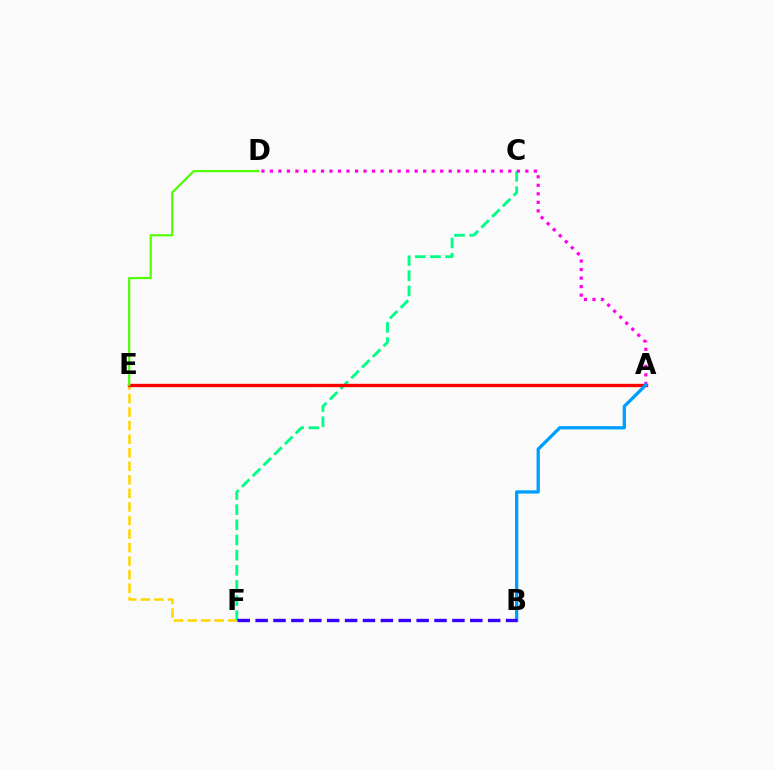{('E', 'F'): [{'color': '#ffd500', 'line_style': 'dashed', 'thickness': 1.84}], ('C', 'F'): [{'color': '#00ff86', 'line_style': 'dashed', 'thickness': 2.06}], ('A', 'E'): [{'color': '#ff0000', 'line_style': 'solid', 'thickness': 2.41}], ('A', 'D'): [{'color': '#ff00ed', 'line_style': 'dotted', 'thickness': 2.31}], ('A', 'B'): [{'color': '#009eff', 'line_style': 'solid', 'thickness': 2.37}], ('D', 'E'): [{'color': '#4fff00', 'line_style': 'solid', 'thickness': 1.58}], ('B', 'F'): [{'color': '#3700ff', 'line_style': 'dashed', 'thickness': 2.43}]}